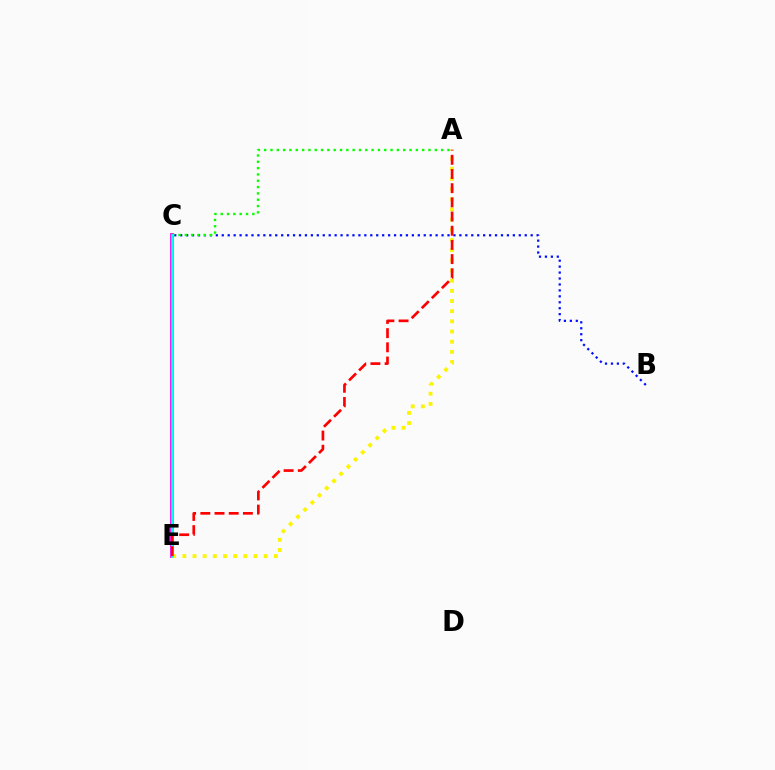{('B', 'C'): [{'color': '#0010ff', 'line_style': 'dotted', 'thickness': 1.61}], ('C', 'E'): [{'color': '#ee00ff', 'line_style': 'solid', 'thickness': 2.72}, {'color': '#00fff6', 'line_style': 'solid', 'thickness': 1.91}], ('A', 'E'): [{'color': '#fcf500', 'line_style': 'dotted', 'thickness': 2.76}, {'color': '#ff0000', 'line_style': 'dashed', 'thickness': 1.93}], ('A', 'C'): [{'color': '#08ff00', 'line_style': 'dotted', 'thickness': 1.72}]}